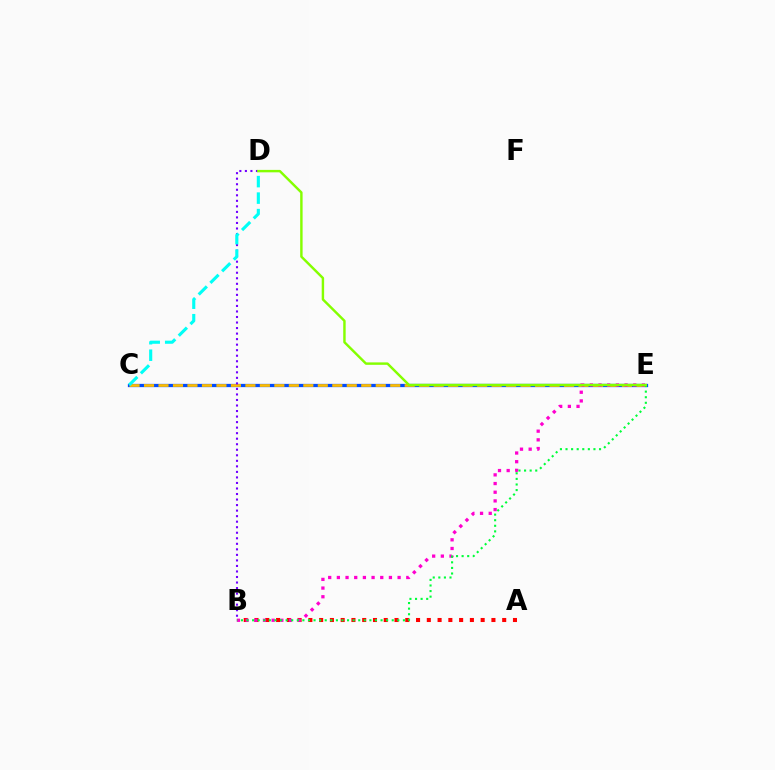{('C', 'E'): [{'color': '#004bff', 'line_style': 'solid', 'thickness': 2.35}, {'color': '#ffbd00', 'line_style': 'dashed', 'thickness': 1.97}], ('A', 'B'): [{'color': '#ff0000', 'line_style': 'dotted', 'thickness': 2.93}], ('B', 'E'): [{'color': '#ff00cf', 'line_style': 'dotted', 'thickness': 2.36}, {'color': '#00ff39', 'line_style': 'dotted', 'thickness': 1.52}], ('B', 'D'): [{'color': '#7200ff', 'line_style': 'dotted', 'thickness': 1.5}], ('C', 'D'): [{'color': '#00fff6', 'line_style': 'dashed', 'thickness': 2.24}], ('D', 'E'): [{'color': '#84ff00', 'line_style': 'solid', 'thickness': 1.75}]}